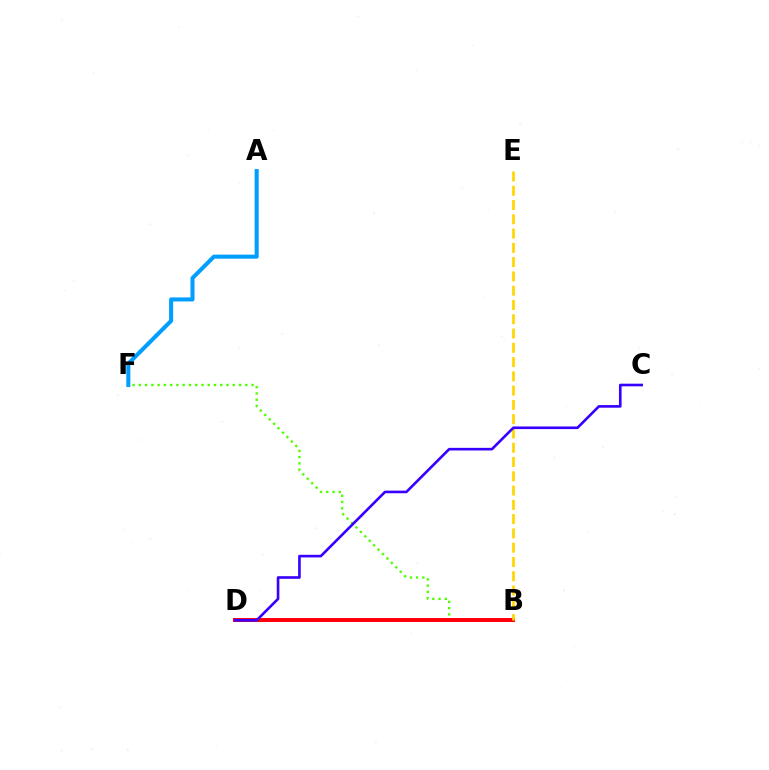{('B', 'D'): [{'color': '#00ff86', 'line_style': 'solid', 'thickness': 1.68}, {'color': '#ff00ed', 'line_style': 'solid', 'thickness': 2.83}, {'color': '#ff0000', 'line_style': 'solid', 'thickness': 2.71}], ('A', 'F'): [{'color': '#009eff', 'line_style': 'solid', 'thickness': 2.91}], ('B', 'F'): [{'color': '#4fff00', 'line_style': 'dotted', 'thickness': 1.7}], ('B', 'E'): [{'color': '#ffd500', 'line_style': 'dashed', 'thickness': 1.94}], ('C', 'D'): [{'color': '#3700ff', 'line_style': 'solid', 'thickness': 1.89}]}